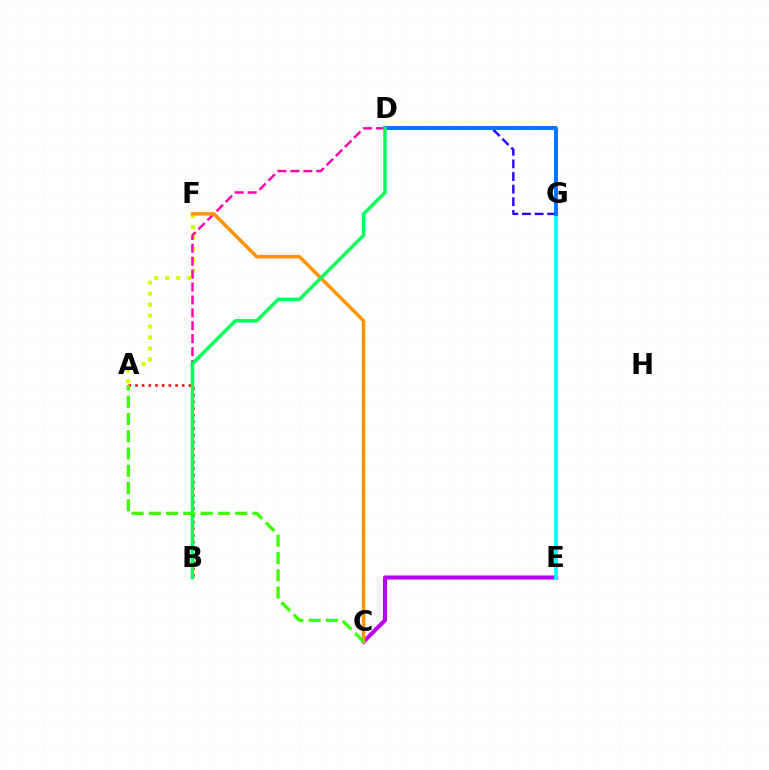{('C', 'E'): [{'color': '#b900ff', 'line_style': 'solid', 'thickness': 2.93}], ('D', 'G'): [{'color': '#2500ff', 'line_style': 'dashed', 'thickness': 1.72}, {'color': '#0074ff', 'line_style': 'solid', 'thickness': 2.82}], ('A', 'B'): [{'color': '#ff0000', 'line_style': 'dotted', 'thickness': 1.81}], ('A', 'F'): [{'color': '#d1ff00', 'line_style': 'dotted', 'thickness': 2.98}], ('B', 'D'): [{'color': '#ff00ac', 'line_style': 'dashed', 'thickness': 1.75}, {'color': '#00ff5c', 'line_style': 'solid', 'thickness': 2.52}], ('C', 'F'): [{'color': '#ff9400', 'line_style': 'solid', 'thickness': 2.52}], ('E', 'G'): [{'color': '#00fff6', 'line_style': 'solid', 'thickness': 2.65}], ('A', 'C'): [{'color': '#3dff00', 'line_style': 'dashed', 'thickness': 2.35}]}